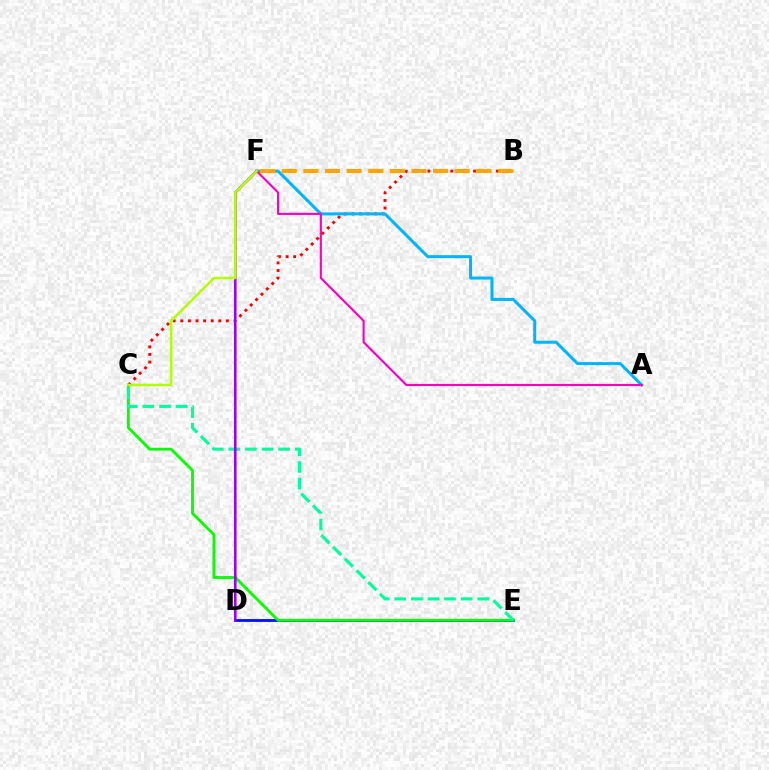{('D', 'E'): [{'color': '#0010ff', 'line_style': 'solid', 'thickness': 2.03}], ('B', 'C'): [{'color': '#ff0000', 'line_style': 'dotted', 'thickness': 2.06}], ('C', 'E'): [{'color': '#08ff00', 'line_style': 'solid', 'thickness': 2.05}, {'color': '#00ff9d', 'line_style': 'dashed', 'thickness': 2.25}], ('A', 'F'): [{'color': '#00b5ff', 'line_style': 'solid', 'thickness': 2.17}, {'color': '#ff00bd', 'line_style': 'solid', 'thickness': 1.53}], ('D', 'F'): [{'color': '#9b00ff', 'line_style': 'solid', 'thickness': 1.86}], ('B', 'F'): [{'color': '#ffa500', 'line_style': 'dashed', 'thickness': 2.94}], ('C', 'F'): [{'color': '#b3ff00', 'line_style': 'solid', 'thickness': 1.81}]}